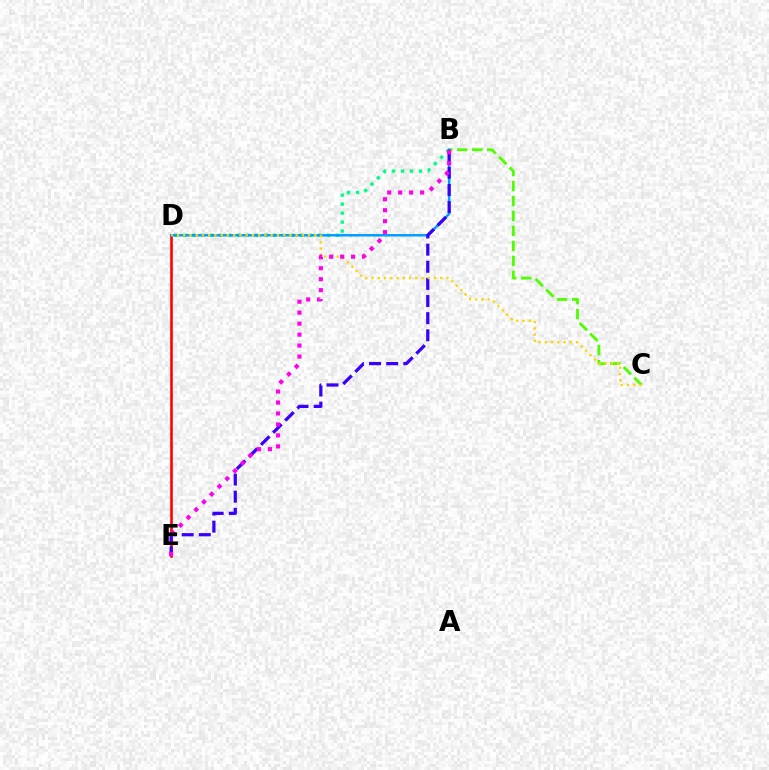{('D', 'E'): [{'color': '#ff0000', 'line_style': 'solid', 'thickness': 1.87}], ('B', 'D'): [{'color': '#00ff86', 'line_style': 'dotted', 'thickness': 2.44}, {'color': '#009eff', 'line_style': 'solid', 'thickness': 1.78}], ('B', 'C'): [{'color': '#4fff00', 'line_style': 'dashed', 'thickness': 2.03}], ('B', 'E'): [{'color': '#3700ff', 'line_style': 'dashed', 'thickness': 2.33}, {'color': '#ff00ed', 'line_style': 'dotted', 'thickness': 2.98}], ('C', 'D'): [{'color': '#ffd500', 'line_style': 'dotted', 'thickness': 1.7}]}